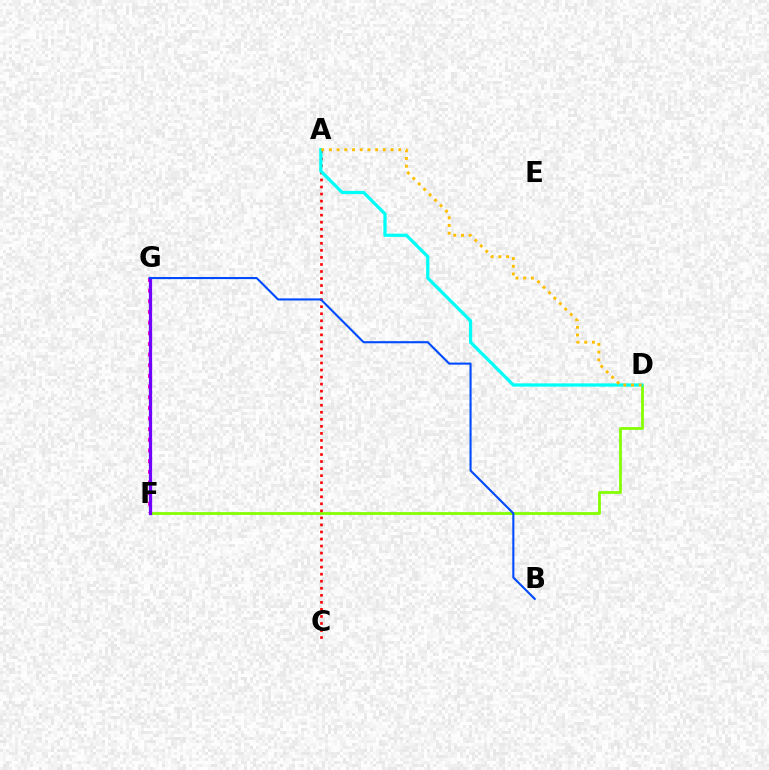{('D', 'F'): [{'color': '#84ff00', 'line_style': 'solid', 'thickness': 2.0}], ('F', 'G'): [{'color': '#ff00cf', 'line_style': 'dotted', 'thickness': 2.9}, {'color': '#00ff39', 'line_style': 'dashed', 'thickness': 1.95}, {'color': '#7200ff', 'line_style': 'solid', 'thickness': 2.33}], ('A', 'C'): [{'color': '#ff0000', 'line_style': 'dotted', 'thickness': 1.91}], ('B', 'G'): [{'color': '#004bff', 'line_style': 'solid', 'thickness': 1.51}], ('A', 'D'): [{'color': '#00fff6', 'line_style': 'solid', 'thickness': 2.33}, {'color': '#ffbd00', 'line_style': 'dotted', 'thickness': 2.09}]}